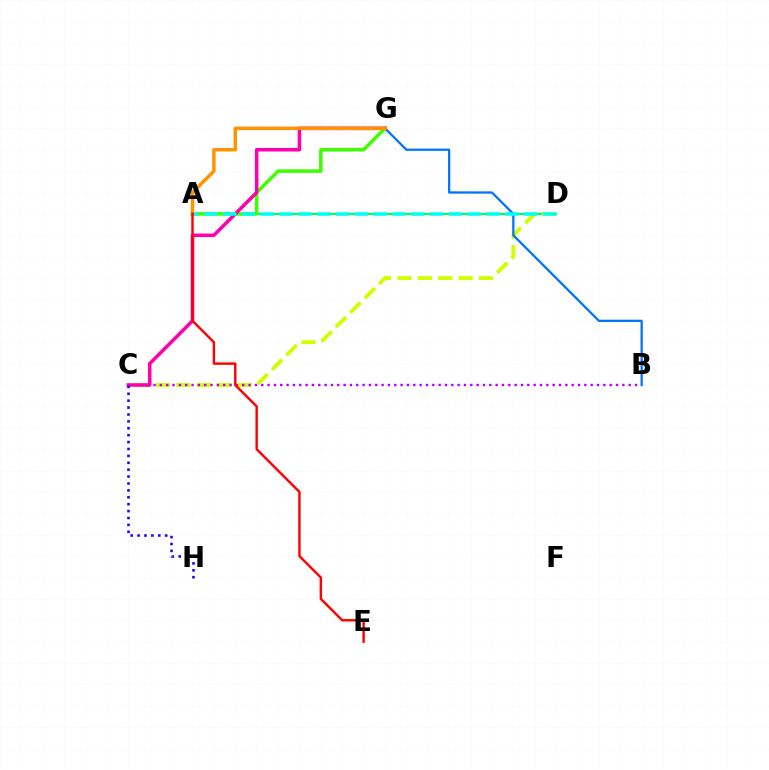{('A', 'D'): [{'color': '#00ff5c', 'line_style': 'solid', 'thickness': 1.54}, {'color': '#00fff6', 'line_style': 'dashed', 'thickness': 2.55}], ('C', 'D'): [{'color': '#d1ff00', 'line_style': 'dashed', 'thickness': 2.77}], ('B', 'C'): [{'color': '#b900ff', 'line_style': 'dotted', 'thickness': 1.72}], ('A', 'G'): [{'color': '#3dff00', 'line_style': 'solid', 'thickness': 2.53}, {'color': '#ff9400', 'line_style': 'solid', 'thickness': 2.5}], ('B', 'G'): [{'color': '#0074ff', 'line_style': 'solid', 'thickness': 1.63}], ('C', 'G'): [{'color': '#ff00ac', 'line_style': 'solid', 'thickness': 2.54}], ('C', 'H'): [{'color': '#2500ff', 'line_style': 'dotted', 'thickness': 1.87}], ('A', 'E'): [{'color': '#ff0000', 'line_style': 'solid', 'thickness': 1.74}]}